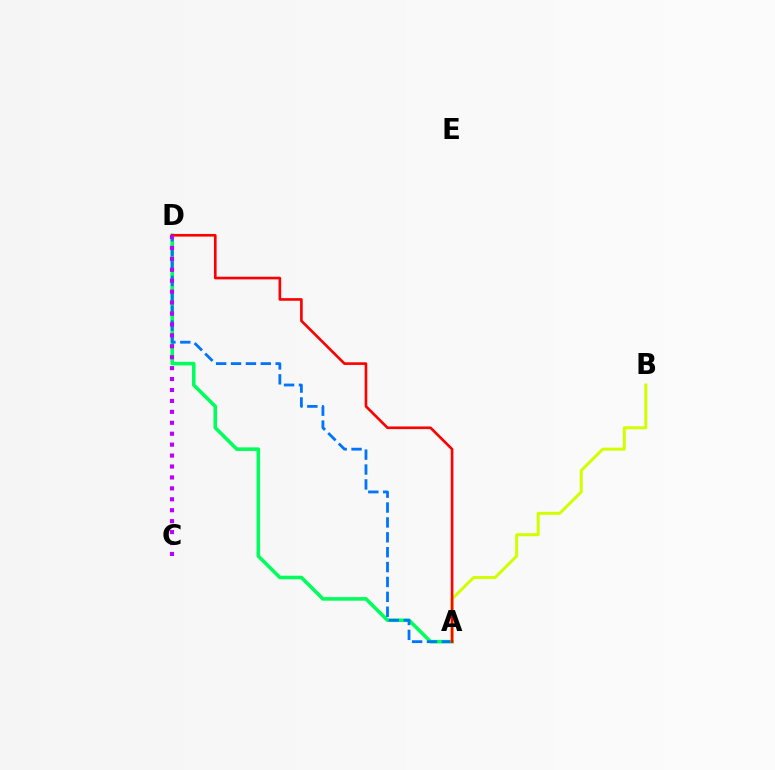{('A', 'D'): [{'color': '#00ff5c', 'line_style': 'solid', 'thickness': 2.58}, {'color': '#0074ff', 'line_style': 'dashed', 'thickness': 2.02}, {'color': '#ff0000', 'line_style': 'solid', 'thickness': 1.91}], ('A', 'B'): [{'color': '#d1ff00', 'line_style': 'solid', 'thickness': 2.17}], ('C', 'D'): [{'color': '#b900ff', 'line_style': 'dotted', 'thickness': 2.97}]}